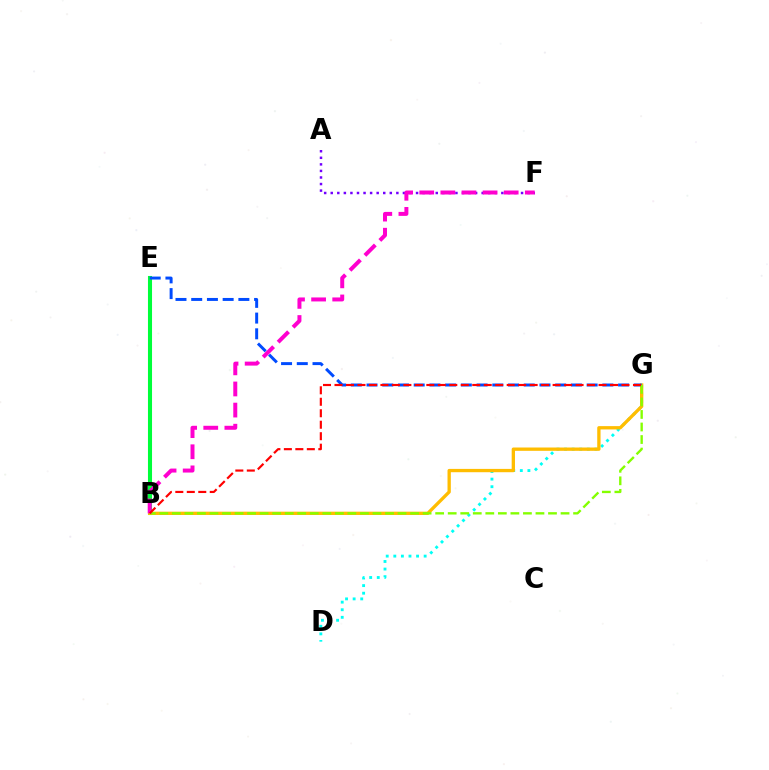{('D', 'G'): [{'color': '#00fff6', 'line_style': 'dotted', 'thickness': 2.06}], ('B', 'E'): [{'color': '#00ff39', 'line_style': 'solid', 'thickness': 2.93}], ('A', 'F'): [{'color': '#7200ff', 'line_style': 'dotted', 'thickness': 1.78}], ('B', 'G'): [{'color': '#ffbd00', 'line_style': 'solid', 'thickness': 2.39}, {'color': '#84ff00', 'line_style': 'dashed', 'thickness': 1.7}, {'color': '#ff0000', 'line_style': 'dashed', 'thickness': 1.56}], ('E', 'G'): [{'color': '#004bff', 'line_style': 'dashed', 'thickness': 2.14}], ('B', 'F'): [{'color': '#ff00cf', 'line_style': 'dashed', 'thickness': 2.87}]}